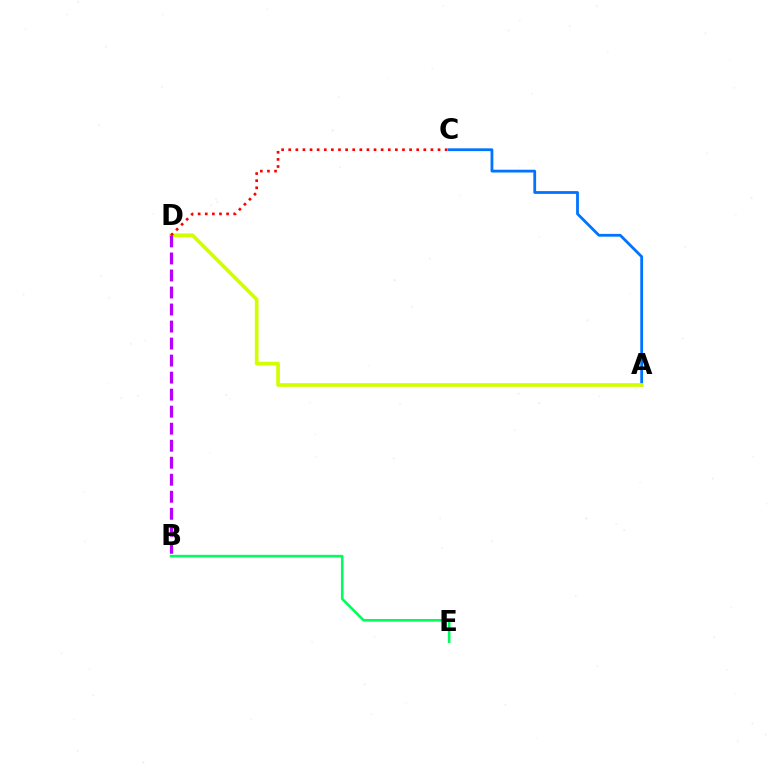{('B', 'E'): [{'color': '#00ff5c', 'line_style': 'solid', 'thickness': 1.87}], ('A', 'C'): [{'color': '#0074ff', 'line_style': 'solid', 'thickness': 2.01}], ('A', 'D'): [{'color': '#d1ff00', 'line_style': 'solid', 'thickness': 2.66}], ('C', 'D'): [{'color': '#ff0000', 'line_style': 'dotted', 'thickness': 1.93}], ('B', 'D'): [{'color': '#b900ff', 'line_style': 'dashed', 'thickness': 2.31}]}